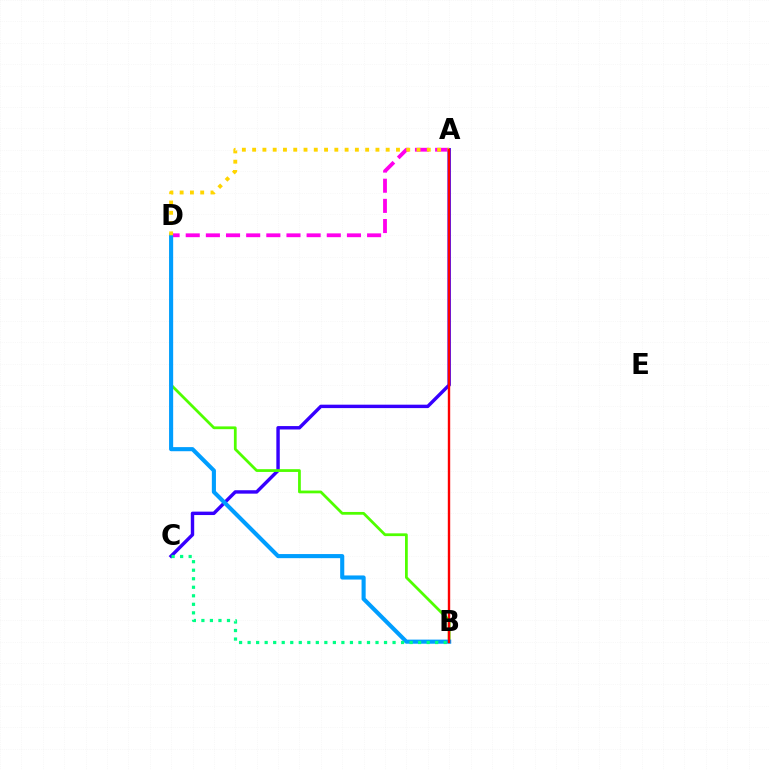{('A', 'D'): [{'color': '#ff00ed', 'line_style': 'dashed', 'thickness': 2.74}, {'color': '#ffd500', 'line_style': 'dotted', 'thickness': 2.79}], ('A', 'C'): [{'color': '#3700ff', 'line_style': 'solid', 'thickness': 2.46}], ('B', 'D'): [{'color': '#4fff00', 'line_style': 'solid', 'thickness': 1.99}, {'color': '#009eff', 'line_style': 'solid', 'thickness': 2.96}], ('A', 'B'): [{'color': '#ff0000', 'line_style': 'solid', 'thickness': 1.73}], ('B', 'C'): [{'color': '#00ff86', 'line_style': 'dotted', 'thickness': 2.32}]}